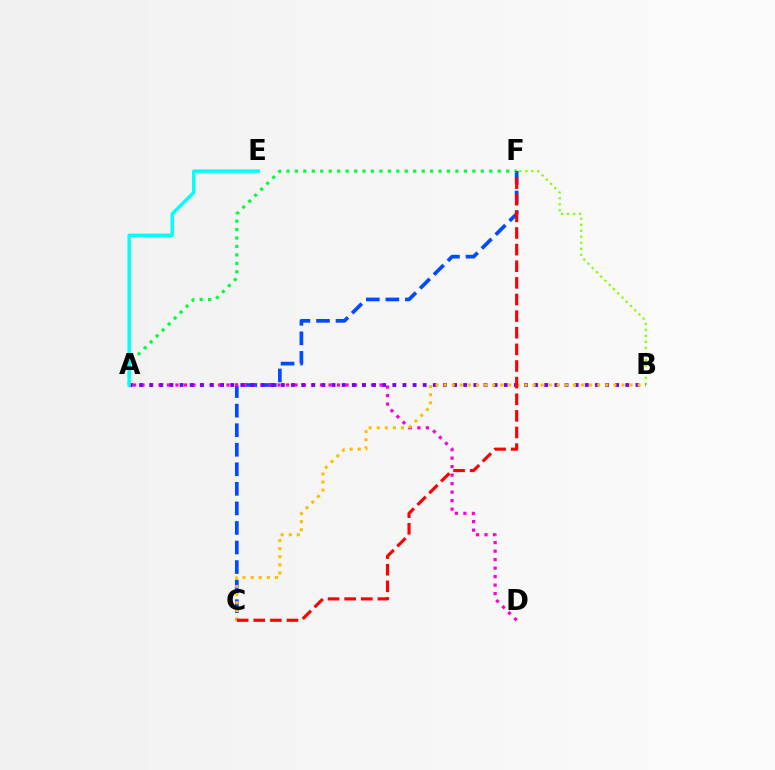{('B', 'F'): [{'color': '#84ff00', 'line_style': 'dotted', 'thickness': 1.63}], ('C', 'F'): [{'color': '#004bff', 'line_style': 'dashed', 'thickness': 2.66}, {'color': '#ff0000', 'line_style': 'dashed', 'thickness': 2.26}], ('A', 'D'): [{'color': '#ff00cf', 'line_style': 'dotted', 'thickness': 2.31}], ('A', 'F'): [{'color': '#00ff39', 'line_style': 'dotted', 'thickness': 2.3}], ('A', 'B'): [{'color': '#7200ff', 'line_style': 'dotted', 'thickness': 2.75}], ('B', 'C'): [{'color': '#ffbd00', 'line_style': 'dotted', 'thickness': 2.2}], ('A', 'E'): [{'color': '#00fff6', 'line_style': 'solid', 'thickness': 2.45}]}